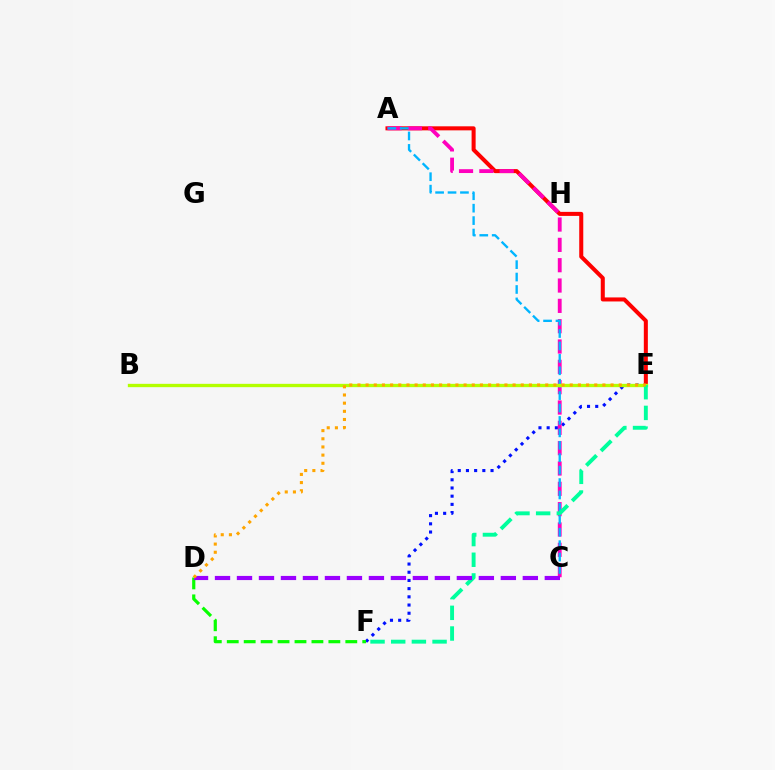{('E', 'F'): [{'color': '#0010ff', 'line_style': 'dotted', 'thickness': 2.23}, {'color': '#00ff9d', 'line_style': 'dashed', 'thickness': 2.81}], ('A', 'E'): [{'color': '#ff0000', 'line_style': 'solid', 'thickness': 2.91}], ('D', 'F'): [{'color': '#08ff00', 'line_style': 'dashed', 'thickness': 2.3}], ('A', 'C'): [{'color': '#ff00bd', 'line_style': 'dashed', 'thickness': 2.76}, {'color': '#00b5ff', 'line_style': 'dashed', 'thickness': 1.69}], ('B', 'E'): [{'color': '#b3ff00', 'line_style': 'solid', 'thickness': 2.4}], ('C', 'D'): [{'color': '#9b00ff', 'line_style': 'dashed', 'thickness': 2.99}], ('D', 'E'): [{'color': '#ffa500', 'line_style': 'dotted', 'thickness': 2.22}]}